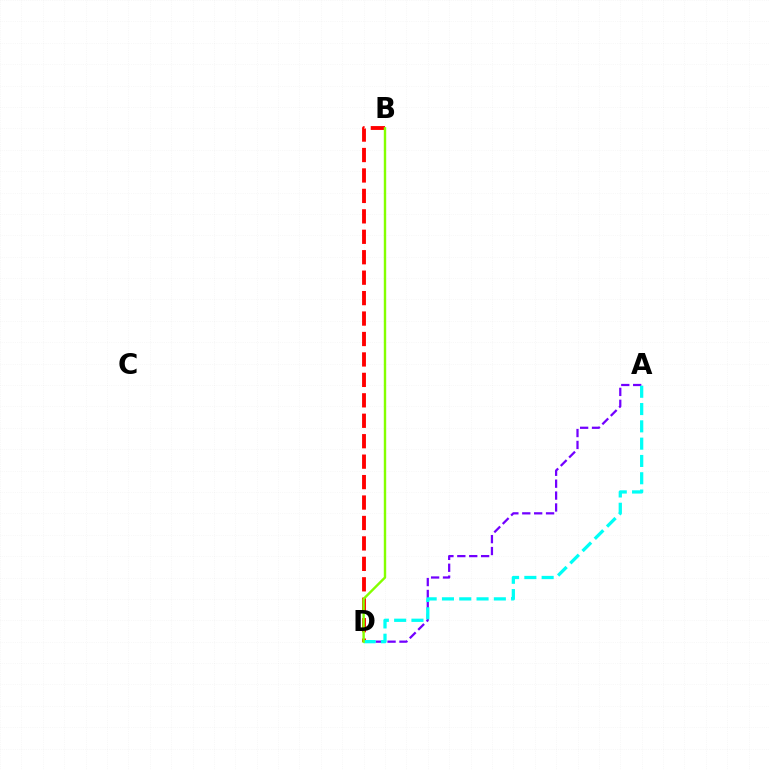{('B', 'D'): [{'color': '#ff0000', 'line_style': 'dashed', 'thickness': 2.78}, {'color': '#84ff00', 'line_style': 'solid', 'thickness': 1.73}], ('A', 'D'): [{'color': '#7200ff', 'line_style': 'dashed', 'thickness': 1.62}, {'color': '#00fff6', 'line_style': 'dashed', 'thickness': 2.35}]}